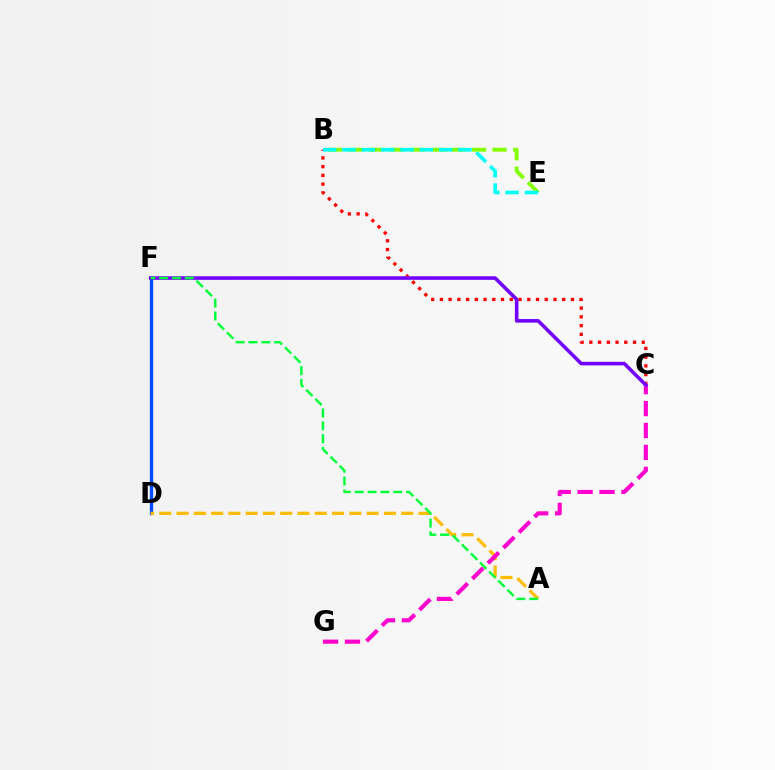{('B', 'E'): [{'color': '#84ff00', 'line_style': 'dashed', 'thickness': 2.79}, {'color': '#00fff6', 'line_style': 'dashed', 'thickness': 2.63}], ('D', 'F'): [{'color': '#004bff', 'line_style': 'solid', 'thickness': 2.39}], ('B', 'C'): [{'color': '#ff0000', 'line_style': 'dotted', 'thickness': 2.37}], ('A', 'D'): [{'color': '#ffbd00', 'line_style': 'dashed', 'thickness': 2.35}], ('C', 'G'): [{'color': '#ff00cf', 'line_style': 'dashed', 'thickness': 2.98}], ('C', 'F'): [{'color': '#7200ff', 'line_style': 'solid', 'thickness': 2.57}], ('A', 'F'): [{'color': '#00ff39', 'line_style': 'dashed', 'thickness': 1.74}]}